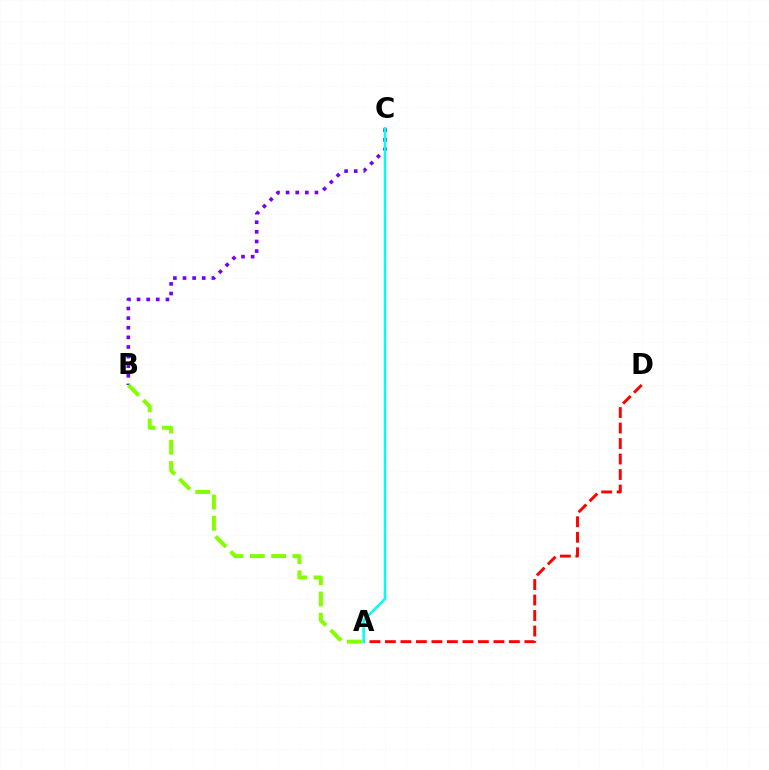{('B', 'C'): [{'color': '#7200ff', 'line_style': 'dotted', 'thickness': 2.61}], ('A', 'D'): [{'color': '#ff0000', 'line_style': 'dashed', 'thickness': 2.11}], ('A', 'B'): [{'color': '#84ff00', 'line_style': 'dashed', 'thickness': 2.89}], ('A', 'C'): [{'color': '#00fff6', 'line_style': 'solid', 'thickness': 1.81}]}